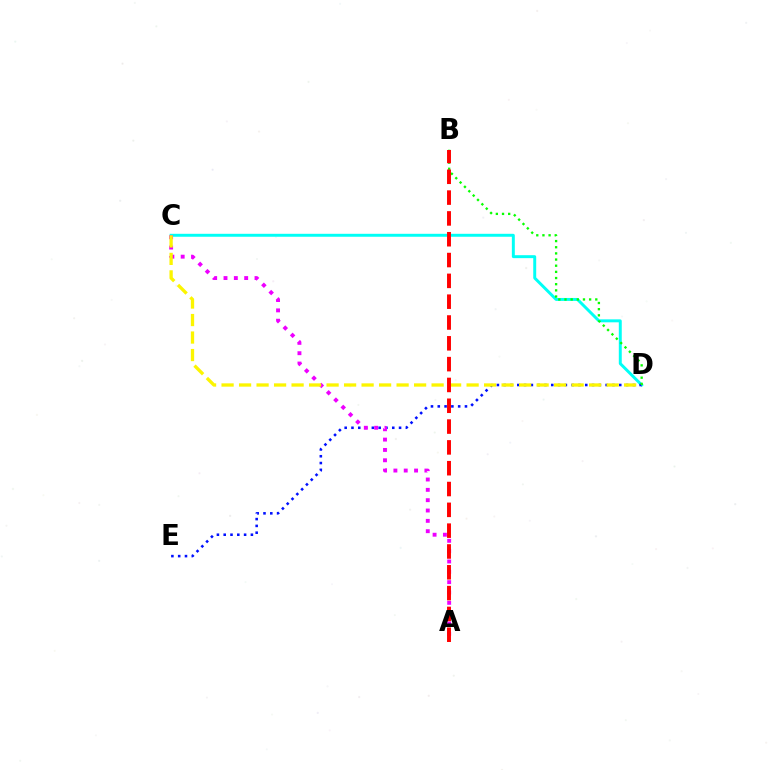{('C', 'D'): [{'color': '#00fff6', 'line_style': 'solid', 'thickness': 2.13}, {'color': '#fcf500', 'line_style': 'dashed', 'thickness': 2.38}], ('D', 'E'): [{'color': '#0010ff', 'line_style': 'dotted', 'thickness': 1.85}], ('B', 'D'): [{'color': '#08ff00', 'line_style': 'dotted', 'thickness': 1.67}], ('A', 'C'): [{'color': '#ee00ff', 'line_style': 'dotted', 'thickness': 2.81}], ('A', 'B'): [{'color': '#ff0000', 'line_style': 'dashed', 'thickness': 2.83}]}